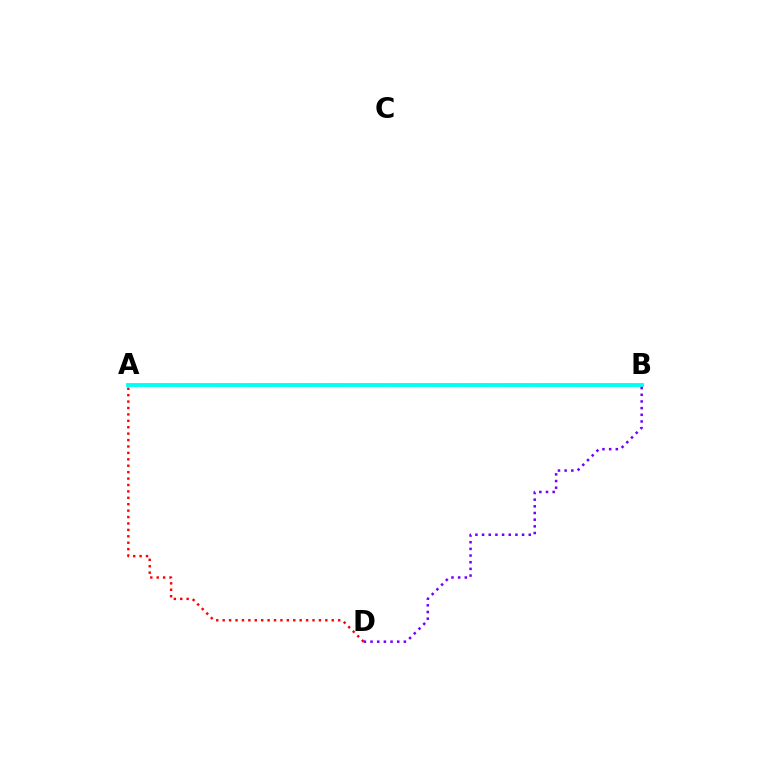{('A', 'D'): [{'color': '#ff0000', 'line_style': 'dotted', 'thickness': 1.74}], ('A', 'B'): [{'color': '#84ff00', 'line_style': 'dotted', 'thickness': 2.8}, {'color': '#00fff6', 'line_style': 'solid', 'thickness': 2.77}], ('B', 'D'): [{'color': '#7200ff', 'line_style': 'dotted', 'thickness': 1.81}]}